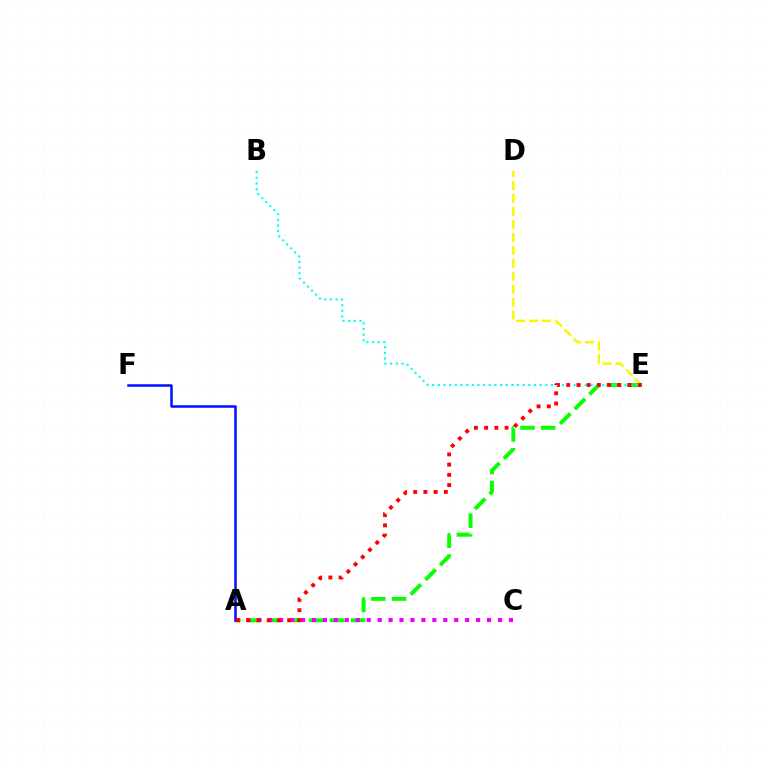{('D', 'E'): [{'color': '#fcf500', 'line_style': 'dashed', 'thickness': 1.76}], ('A', 'E'): [{'color': '#08ff00', 'line_style': 'dashed', 'thickness': 2.82}, {'color': '#ff0000', 'line_style': 'dotted', 'thickness': 2.78}], ('A', 'C'): [{'color': '#ee00ff', 'line_style': 'dotted', 'thickness': 2.97}], ('A', 'F'): [{'color': '#0010ff', 'line_style': 'solid', 'thickness': 1.81}], ('B', 'E'): [{'color': '#00fff6', 'line_style': 'dotted', 'thickness': 1.54}]}